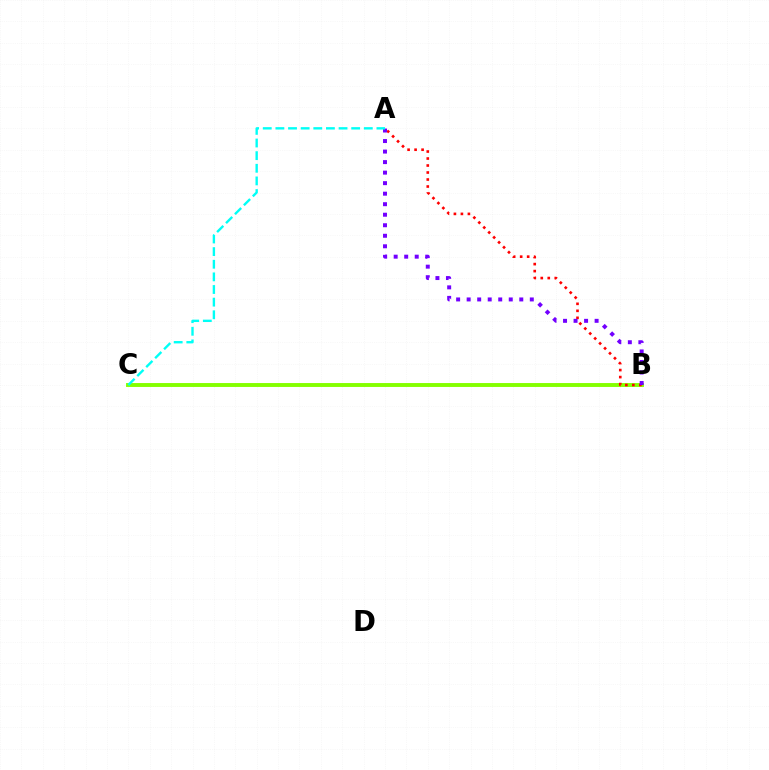{('B', 'C'): [{'color': '#84ff00', 'line_style': 'solid', 'thickness': 2.81}], ('A', 'B'): [{'color': '#ff0000', 'line_style': 'dotted', 'thickness': 1.9}, {'color': '#7200ff', 'line_style': 'dotted', 'thickness': 2.86}], ('A', 'C'): [{'color': '#00fff6', 'line_style': 'dashed', 'thickness': 1.72}]}